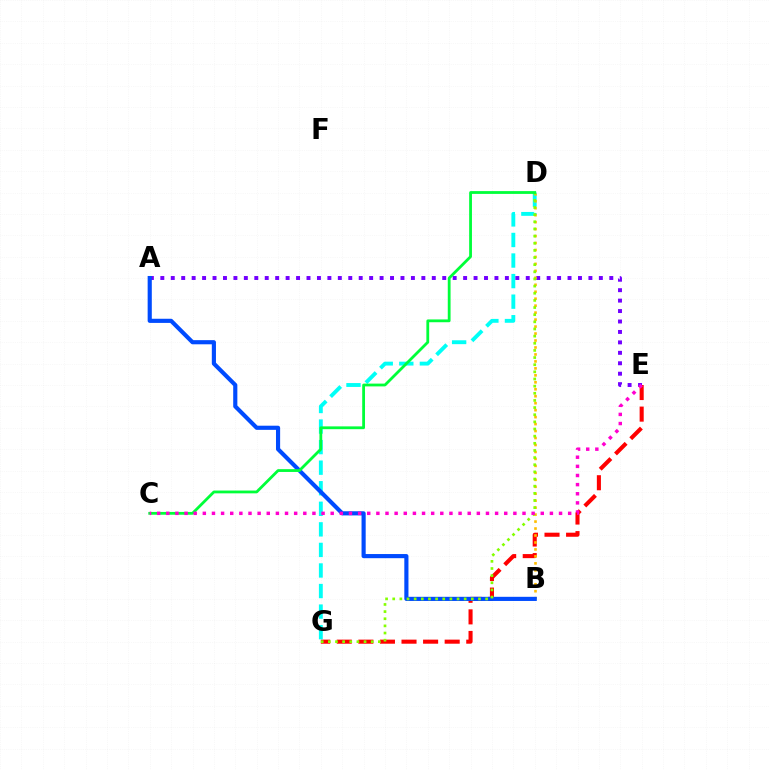{('E', 'G'): [{'color': '#ff0000', 'line_style': 'dashed', 'thickness': 2.93}], ('D', 'G'): [{'color': '#00fff6', 'line_style': 'dashed', 'thickness': 2.79}, {'color': '#84ff00', 'line_style': 'dotted', 'thickness': 1.94}], ('A', 'E'): [{'color': '#7200ff', 'line_style': 'dotted', 'thickness': 2.84}], ('B', 'D'): [{'color': '#ffbd00', 'line_style': 'dotted', 'thickness': 1.89}], ('A', 'B'): [{'color': '#004bff', 'line_style': 'solid', 'thickness': 2.99}], ('C', 'D'): [{'color': '#00ff39', 'line_style': 'solid', 'thickness': 2.01}], ('C', 'E'): [{'color': '#ff00cf', 'line_style': 'dotted', 'thickness': 2.48}]}